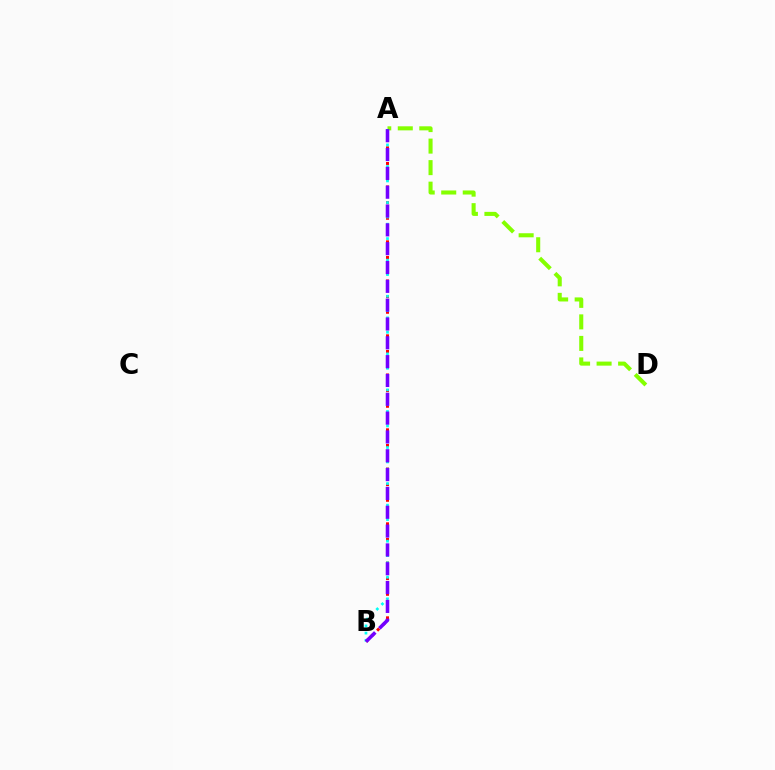{('A', 'D'): [{'color': '#84ff00', 'line_style': 'dashed', 'thickness': 2.92}], ('A', 'B'): [{'color': '#ff0000', 'line_style': 'dotted', 'thickness': 2.13}, {'color': '#00fff6', 'line_style': 'dotted', 'thickness': 1.96}, {'color': '#7200ff', 'line_style': 'dashed', 'thickness': 2.56}]}